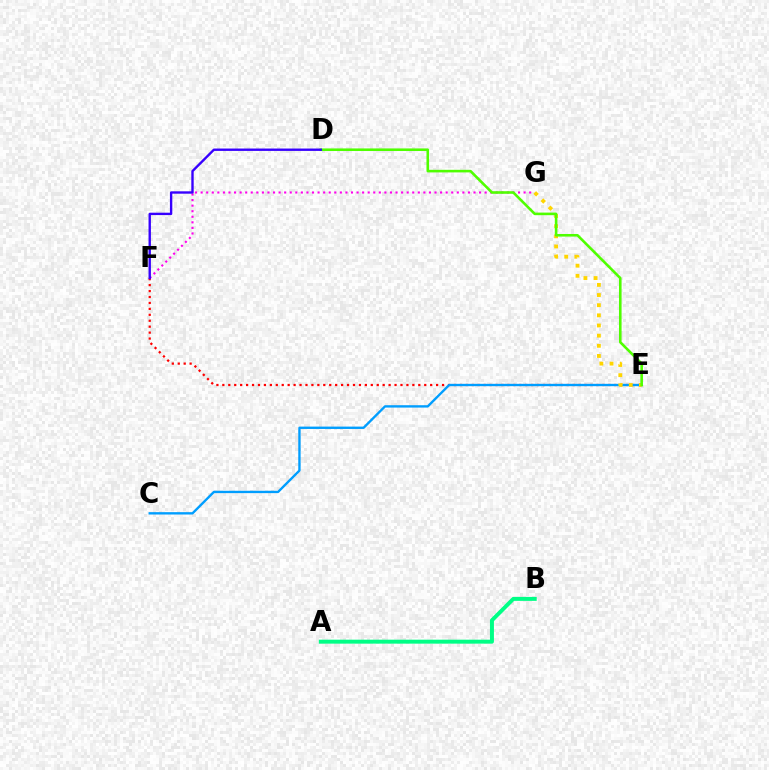{('E', 'F'): [{'color': '#ff0000', 'line_style': 'dotted', 'thickness': 1.61}], ('C', 'E'): [{'color': '#009eff', 'line_style': 'solid', 'thickness': 1.7}], ('A', 'B'): [{'color': '#00ff86', 'line_style': 'solid', 'thickness': 2.86}], ('F', 'G'): [{'color': '#ff00ed', 'line_style': 'dotted', 'thickness': 1.51}], ('E', 'G'): [{'color': '#ffd500', 'line_style': 'dotted', 'thickness': 2.76}], ('D', 'E'): [{'color': '#4fff00', 'line_style': 'solid', 'thickness': 1.87}], ('D', 'F'): [{'color': '#3700ff', 'line_style': 'solid', 'thickness': 1.71}]}